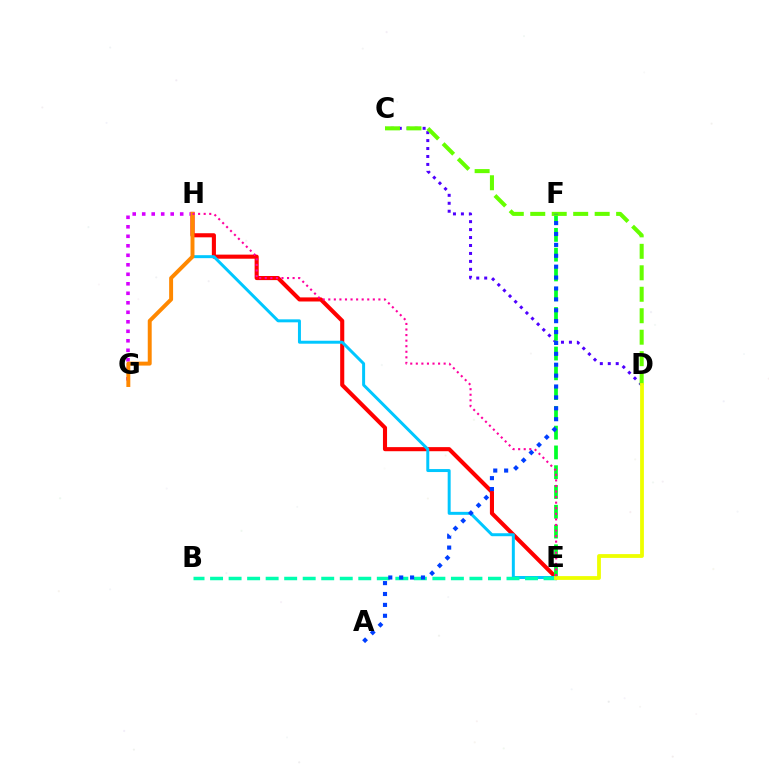{('E', 'H'): [{'color': '#ff0000', 'line_style': 'solid', 'thickness': 2.95}, {'color': '#00c7ff', 'line_style': 'solid', 'thickness': 2.14}, {'color': '#ff00a0', 'line_style': 'dotted', 'thickness': 1.51}], ('G', 'H'): [{'color': '#d600ff', 'line_style': 'dotted', 'thickness': 2.58}, {'color': '#ff8800', 'line_style': 'solid', 'thickness': 2.84}], ('C', 'D'): [{'color': '#4f00ff', 'line_style': 'dotted', 'thickness': 2.16}, {'color': '#66ff00', 'line_style': 'dashed', 'thickness': 2.92}], ('B', 'E'): [{'color': '#00ffaf', 'line_style': 'dashed', 'thickness': 2.52}], ('E', 'F'): [{'color': '#00ff27', 'line_style': 'dashed', 'thickness': 2.69}], ('D', 'E'): [{'color': '#eeff00', 'line_style': 'solid', 'thickness': 2.73}], ('A', 'F'): [{'color': '#003fff', 'line_style': 'dotted', 'thickness': 2.96}]}